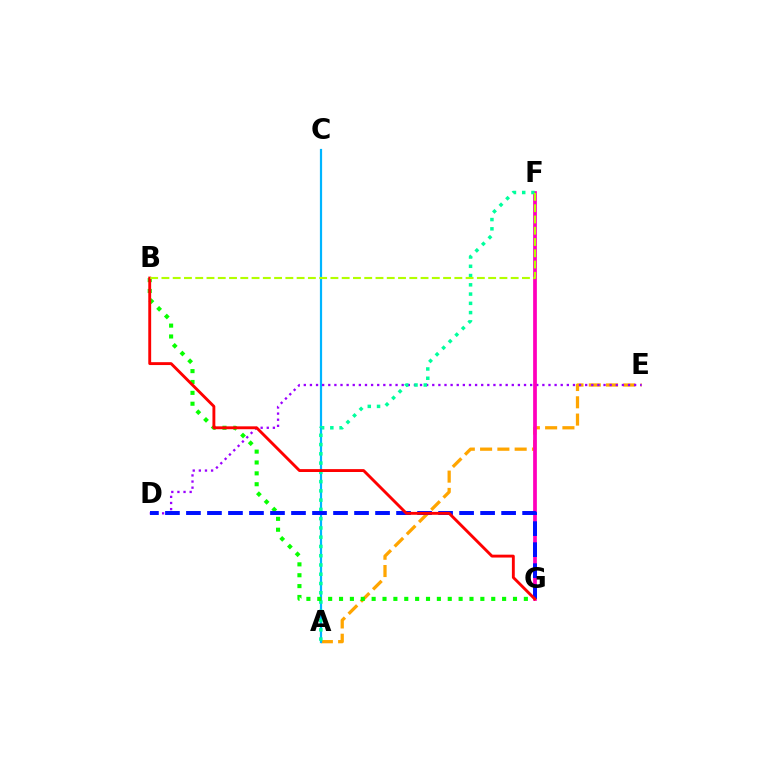{('A', 'E'): [{'color': '#ffa500', 'line_style': 'dashed', 'thickness': 2.35}], ('A', 'C'): [{'color': '#00b5ff', 'line_style': 'solid', 'thickness': 1.59}], ('D', 'E'): [{'color': '#9b00ff', 'line_style': 'dotted', 'thickness': 1.66}], ('F', 'G'): [{'color': '#ff00bd', 'line_style': 'solid', 'thickness': 2.69}], ('A', 'F'): [{'color': '#00ff9d', 'line_style': 'dotted', 'thickness': 2.52}], ('B', 'G'): [{'color': '#08ff00', 'line_style': 'dotted', 'thickness': 2.95}, {'color': '#ff0000', 'line_style': 'solid', 'thickness': 2.07}], ('D', 'G'): [{'color': '#0010ff', 'line_style': 'dashed', 'thickness': 2.85}], ('B', 'F'): [{'color': '#b3ff00', 'line_style': 'dashed', 'thickness': 1.53}]}